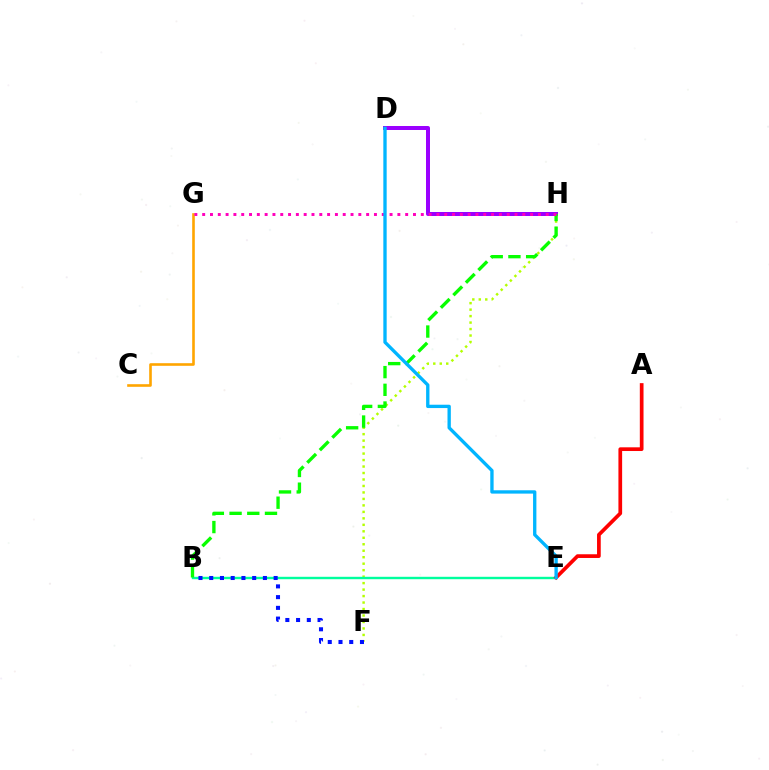{('F', 'H'): [{'color': '#b3ff00', 'line_style': 'dotted', 'thickness': 1.76}], ('C', 'G'): [{'color': '#ffa500', 'line_style': 'solid', 'thickness': 1.88}], ('B', 'E'): [{'color': '#00ff9d', 'line_style': 'solid', 'thickness': 1.73}], ('D', 'H'): [{'color': '#9b00ff', 'line_style': 'solid', 'thickness': 2.88}], ('B', 'H'): [{'color': '#08ff00', 'line_style': 'dashed', 'thickness': 2.41}], ('B', 'F'): [{'color': '#0010ff', 'line_style': 'dotted', 'thickness': 2.92}], ('G', 'H'): [{'color': '#ff00bd', 'line_style': 'dotted', 'thickness': 2.12}], ('A', 'E'): [{'color': '#ff0000', 'line_style': 'solid', 'thickness': 2.67}], ('D', 'E'): [{'color': '#00b5ff', 'line_style': 'solid', 'thickness': 2.4}]}